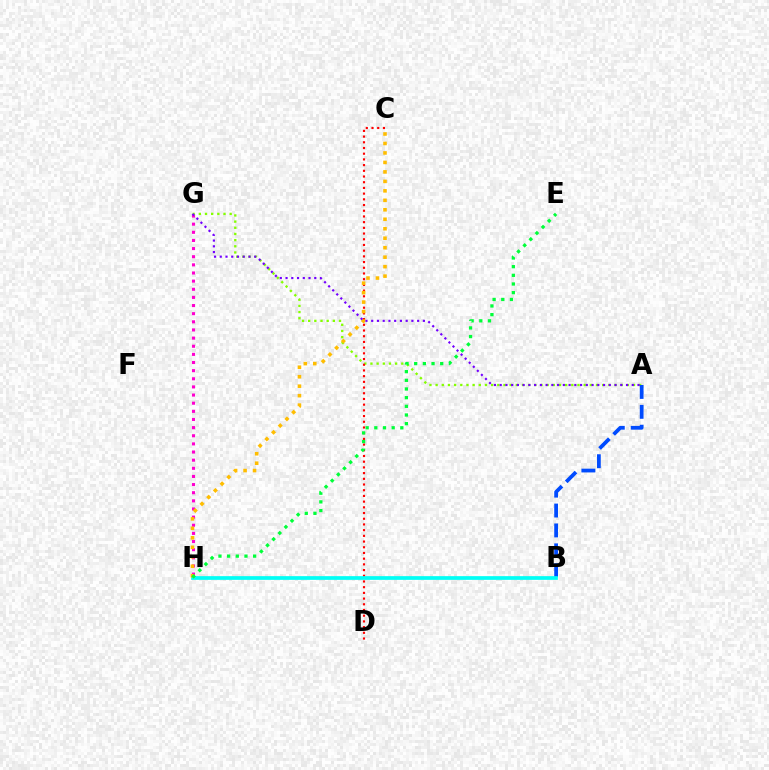{('G', 'H'): [{'color': '#ff00cf', 'line_style': 'dotted', 'thickness': 2.21}], ('A', 'G'): [{'color': '#84ff00', 'line_style': 'dotted', 'thickness': 1.68}, {'color': '#7200ff', 'line_style': 'dotted', 'thickness': 1.56}], ('C', 'D'): [{'color': '#ff0000', 'line_style': 'dotted', 'thickness': 1.55}], ('A', 'B'): [{'color': '#004bff', 'line_style': 'dashed', 'thickness': 2.7}], ('B', 'H'): [{'color': '#00fff6', 'line_style': 'solid', 'thickness': 2.67}], ('C', 'H'): [{'color': '#ffbd00', 'line_style': 'dotted', 'thickness': 2.57}], ('E', 'H'): [{'color': '#00ff39', 'line_style': 'dotted', 'thickness': 2.36}]}